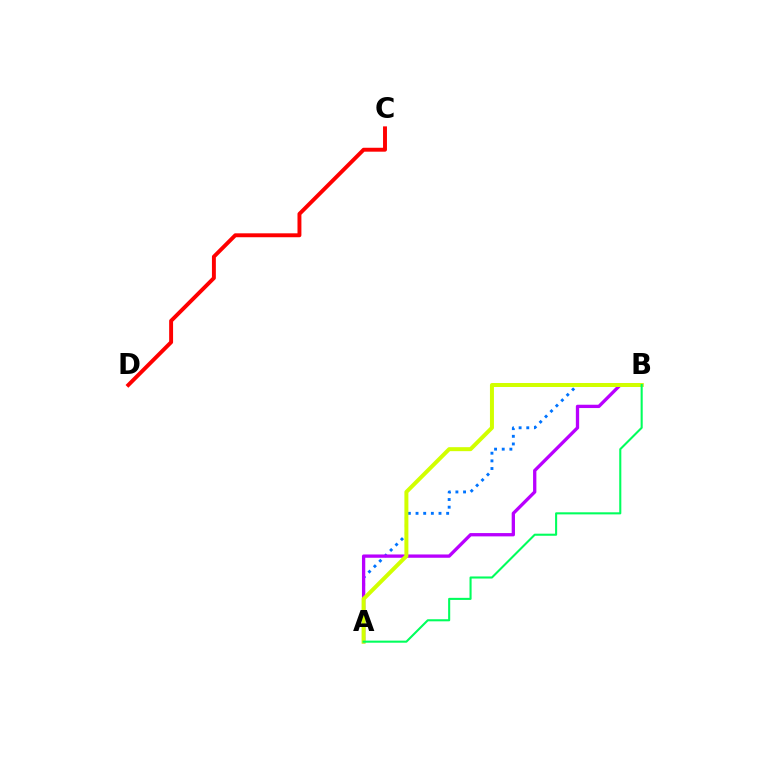{('A', 'B'): [{'color': '#0074ff', 'line_style': 'dotted', 'thickness': 2.08}, {'color': '#b900ff', 'line_style': 'solid', 'thickness': 2.38}, {'color': '#d1ff00', 'line_style': 'solid', 'thickness': 2.87}, {'color': '#00ff5c', 'line_style': 'solid', 'thickness': 1.5}], ('C', 'D'): [{'color': '#ff0000', 'line_style': 'solid', 'thickness': 2.82}]}